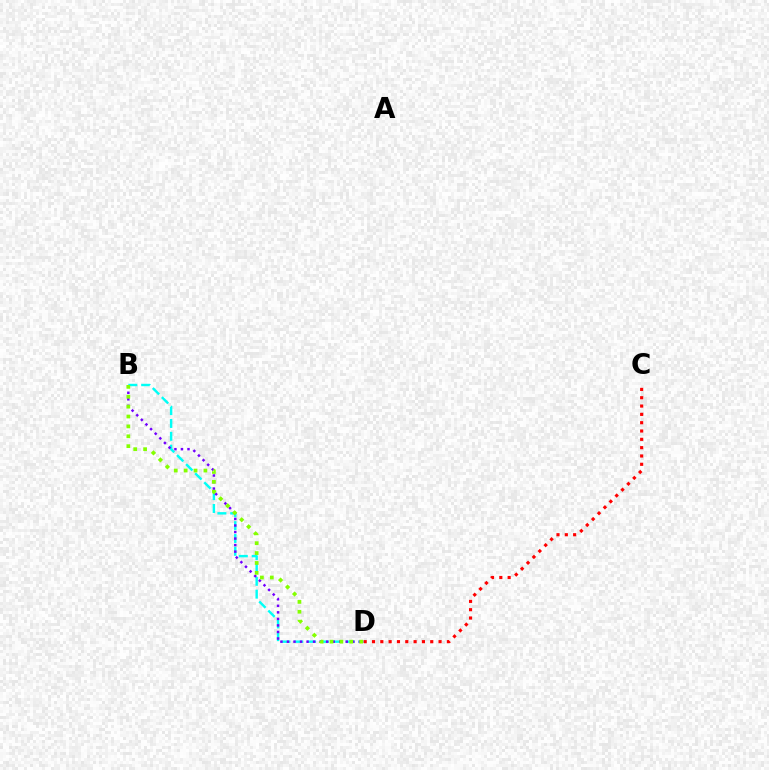{('B', 'D'): [{'color': '#00fff6', 'line_style': 'dashed', 'thickness': 1.74}, {'color': '#7200ff', 'line_style': 'dotted', 'thickness': 1.78}, {'color': '#84ff00', 'line_style': 'dotted', 'thickness': 2.69}], ('C', 'D'): [{'color': '#ff0000', 'line_style': 'dotted', 'thickness': 2.26}]}